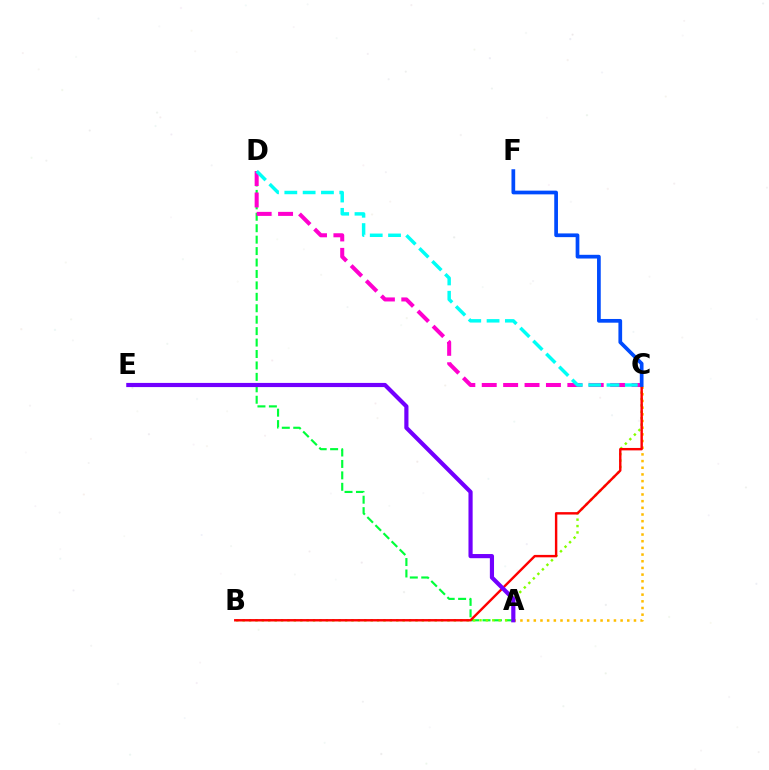{('A', 'D'): [{'color': '#00ff39', 'line_style': 'dashed', 'thickness': 1.55}], ('B', 'C'): [{'color': '#84ff00', 'line_style': 'dotted', 'thickness': 1.74}, {'color': '#ff0000', 'line_style': 'solid', 'thickness': 1.74}], ('A', 'C'): [{'color': '#ffbd00', 'line_style': 'dotted', 'thickness': 1.81}], ('C', 'D'): [{'color': '#ff00cf', 'line_style': 'dashed', 'thickness': 2.91}, {'color': '#00fff6', 'line_style': 'dashed', 'thickness': 2.49}], ('A', 'E'): [{'color': '#7200ff', 'line_style': 'solid', 'thickness': 3.0}], ('C', 'F'): [{'color': '#004bff', 'line_style': 'solid', 'thickness': 2.67}]}